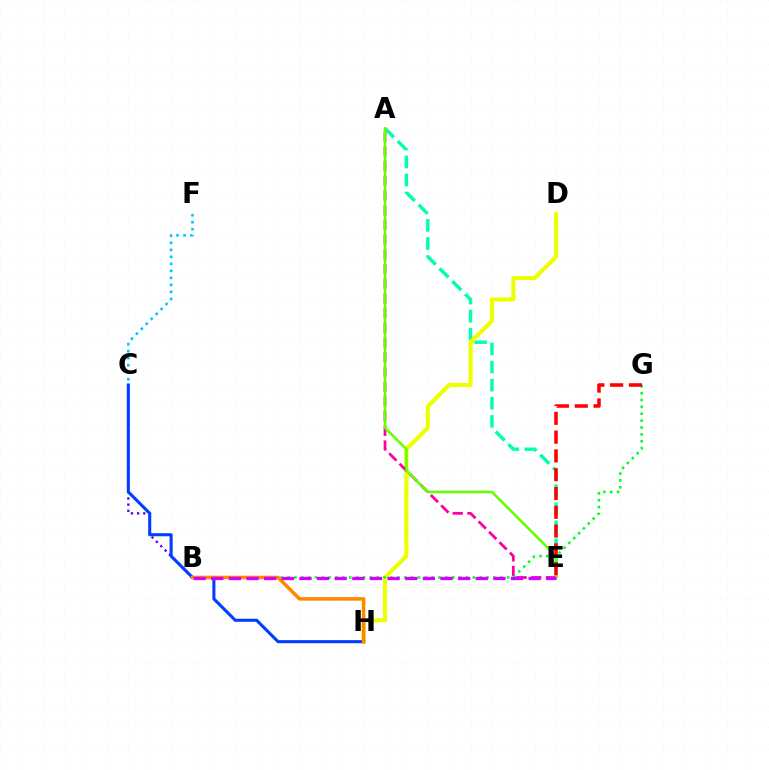{('A', 'E'): [{'color': '#00ffaf', 'line_style': 'dashed', 'thickness': 2.46}, {'color': '#ff00a0', 'line_style': 'dashed', 'thickness': 2.0}, {'color': '#66ff00', 'line_style': 'solid', 'thickness': 1.86}], ('D', 'H'): [{'color': '#eeff00', 'line_style': 'solid', 'thickness': 2.98}], ('B', 'C'): [{'color': '#4f00ff', 'line_style': 'dotted', 'thickness': 1.67}], ('C', 'F'): [{'color': '#00c7ff', 'line_style': 'dotted', 'thickness': 1.9}], ('B', 'G'): [{'color': '#00ff27', 'line_style': 'dotted', 'thickness': 1.87}], ('C', 'H'): [{'color': '#003fff', 'line_style': 'solid', 'thickness': 2.22}], ('B', 'H'): [{'color': '#ff8800', 'line_style': 'solid', 'thickness': 2.54}], ('B', 'E'): [{'color': '#d600ff', 'line_style': 'dashed', 'thickness': 2.4}], ('E', 'G'): [{'color': '#ff0000', 'line_style': 'dashed', 'thickness': 2.55}]}